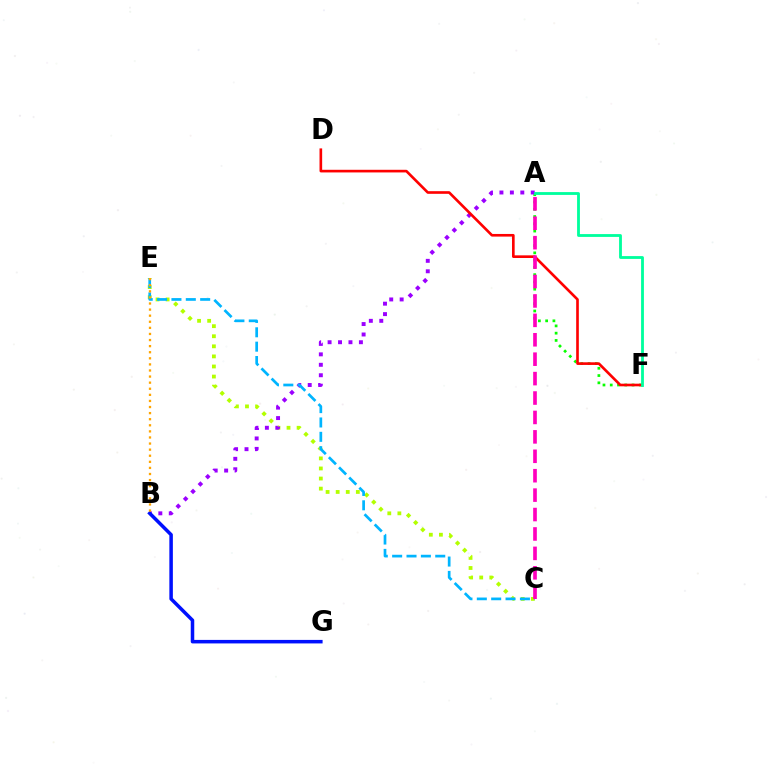{('A', 'F'): [{'color': '#08ff00', 'line_style': 'dotted', 'thickness': 1.97}, {'color': '#00ff9d', 'line_style': 'solid', 'thickness': 2.03}], ('C', 'E'): [{'color': '#b3ff00', 'line_style': 'dotted', 'thickness': 2.74}, {'color': '#00b5ff', 'line_style': 'dashed', 'thickness': 1.95}], ('A', 'B'): [{'color': '#9b00ff', 'line_style': 'dotted', 'thickness': 2.84}], ('B', 'G'): [{'color': '#0010ff', 'line_style': 'solid', 'thickness': 2.53}], ('D', 'F'): [{'color': '#ff0000', 'line_style': 'solid', 'thickness': 1.9}], ('A', 'C'): [{'color': '#ff00bd', 'line_style': 'dashed', 'thickness': 2.64}], ('B', 'E'): [{'color': '#ffa500', 'line_style': 'dotted', 'thickness': 1.65}]}